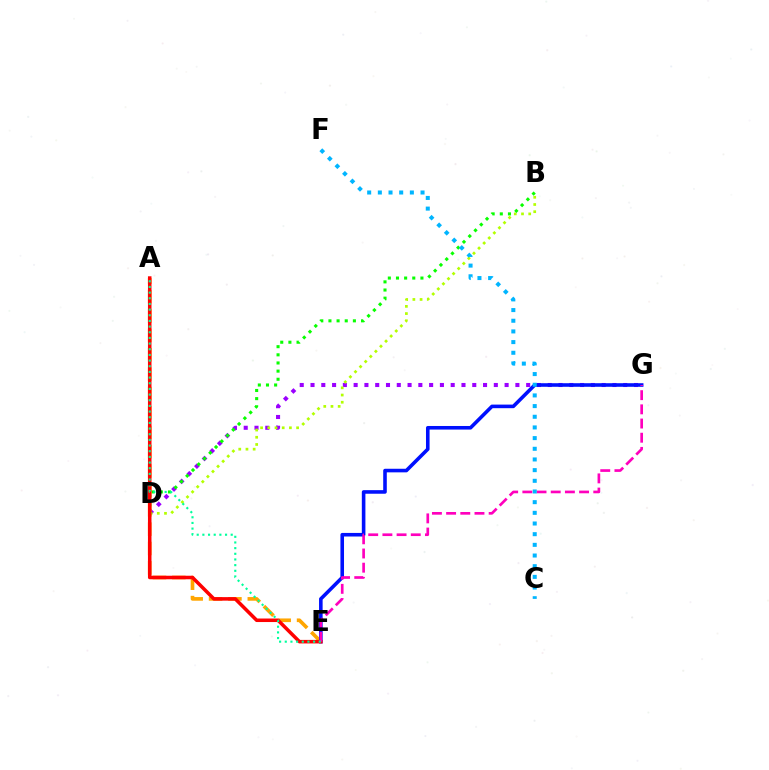{('D', 'G'): [{'color': '#9b00ff', 'line_style': 'dotted', 'thickness': 2.93}], ('A', 'E'): [{'color': '#ffa500', 'line_style': 'dashed', 'thickness': 2.63}, {'color': '#ff0000', 'line_style': 'solid', 'thickness': 2.54}, {'color': '#00ff9d', 'line_style': 'dotted', 'thickness': 1.54}], ('B', 'D'): [{'color': '#b3ff00', 'line_style': 'dotted', 'thickness': 1.96}, {'color': '#08ff00', 'line_style': 'dotted', 'thickness': 2.21}], ('E', 'G'): [{'color': '#0010ff', 'line_style': 'solid', 'thickness': 2.58}, {'color': '#ff00bd', 'line_style': 'dashed', 'thickness': 1.93}], ('C', 'F'): [{'color': '#00b5ff', 'line_style': 'dotted', 'thickness': 2.9}]}